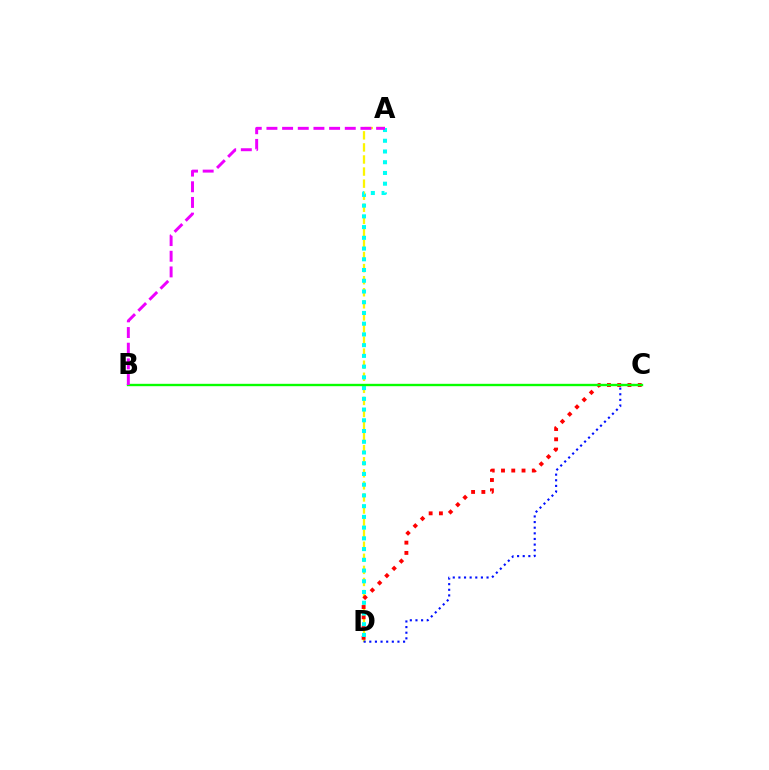{('A', 'D'): [{'color': '#fcf500', 'line_style': 'dashed', 'thickness': 1.64}, {'color': '#00fff6', 'line_style': 'dotted', 'thickness': 2.92}], ('C', 'D'): [{'color': '#ff0000', 'line_style': 'dotted', 'thickness': 2.79}, {'color': '#0010ff', 'line_style': 'dotted', 'thickness': 1.53}], ('B', 'C'): [{'color': '#08ff00', 'line_style': 'solid', 'thickness': 1.7}], ('A', 'B'): [{'color': '#ee00ff', 'line_style': 'dashed', 'thickness': 2.13}]}